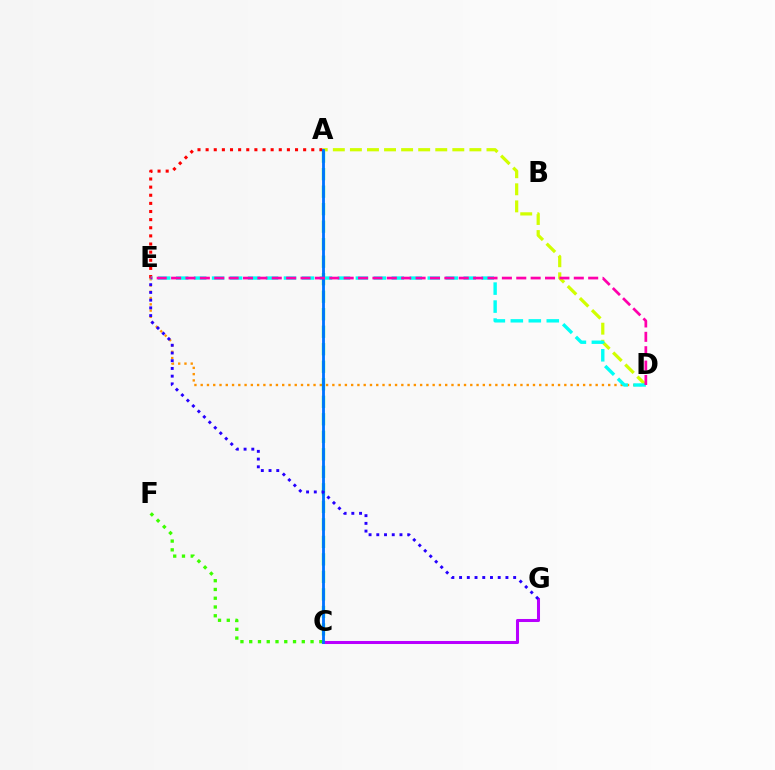{('D', 'E'): [{'color': '#ff9400', 'line_style': 'dotted', 'thickness': 1.7}, {'color': '#00fff6', 'line_style': 'dashed', 'thickness': 2.44}, {'color': '#ff00ac', 'line_style': 'dashed', 'thickness': 1.95}], ('C', 'F'): [{'color': '#3dff00', 'line_style': 'dotted', 'thickness': 2.38}], ('A', 'C'): [{'color': '#00ff5c', 'line_style': 'dashed', 'thickness': 2.38}, {'color': '#0074ff', 'line_style': 'solid', 'thickness': 2.05}], ('A', 'D'): [{'color': '#d1ff00', 'line_style': 'dashed', 'thickness': 2.32}], ('C', 'G'): [{'color': '#b900ff', 'line_style': 'solid', 'thickness': 2.19}], ('A', 'E'): [{'color': '#ff0000', 'line_style': 'dotted', 'thickness': 2.21}], ('E', 'G'): [{'color': '#2500ff', 'line_style': 'dotted', 'thickness': 2.1}]}